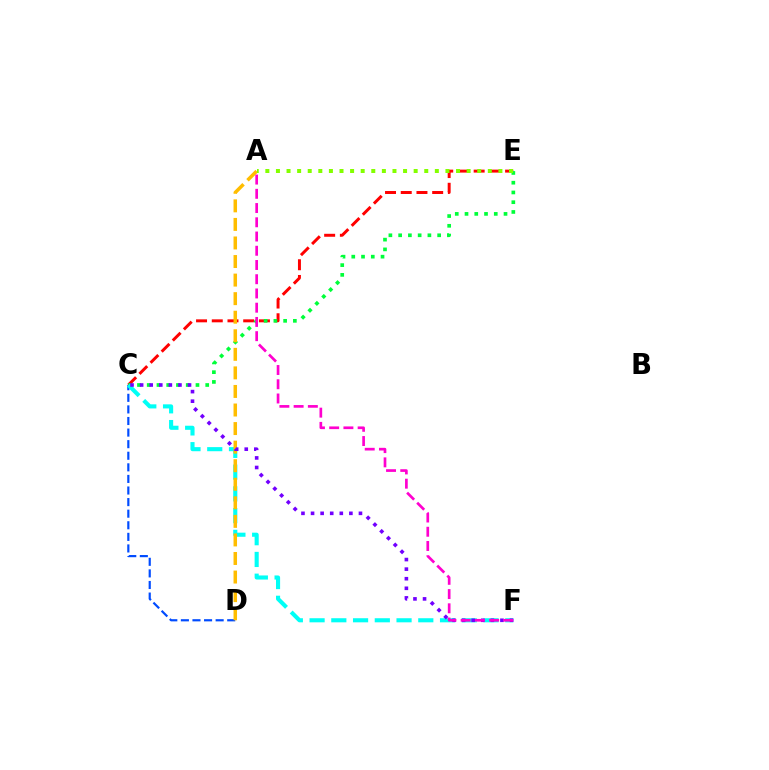{('C', 'E'): [{'color': '#ff0000', 'line_style': 'dashed', 'thickness': 2.14}, {'color': '#00ff39', 'line_style': 'dotted', 'thickness': 2.65}], ('C', 'D'): [{'color': '#004bff', 'line_style': 'dashed', 'thickness': 1.57}], ('C', 'F'): [{'color': '#00fff6', 'line_style': 'dashed', 'thickness': 2.95}, {'color': '#7200ff', 'line_style': 'dotted', 'thickness': 2.6}], ('A', 'D'): [{'color': '#ffbd00', 'line_style': 'dashed', 'thickness': 2.52}], ('A', 'E'): [{'color': '#84ff00', 'line_style': 'dotted', 'thickness': 2.88}], ('A', 'F'): [{'color': '#ff00cf', 'line_style': 'dashed', 'thickness': 1.93}]}